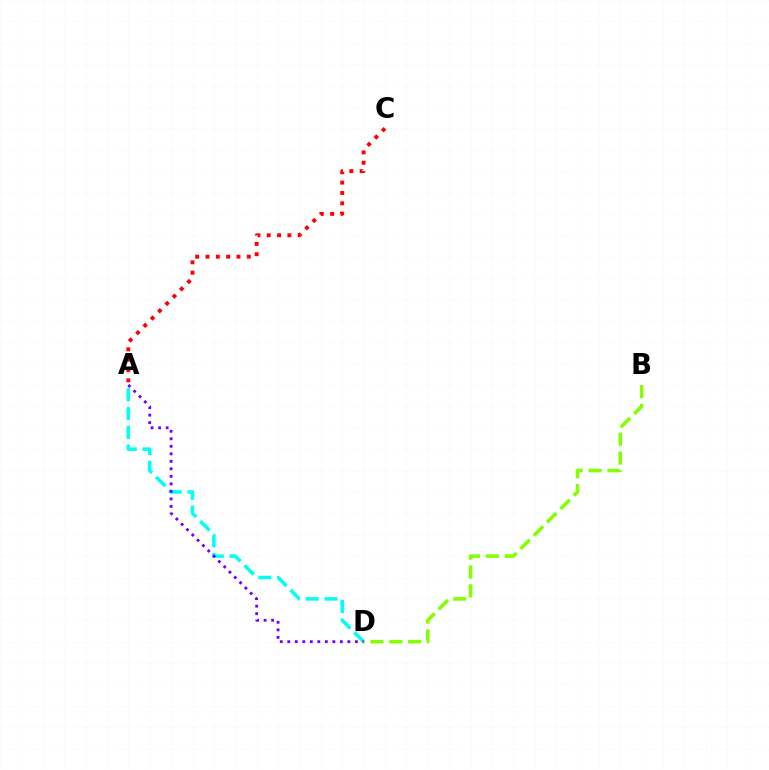{('A', 'C'): [{'color': '#ff0000', 'line_style': 'dotted', 'thickness': 2.81}], ('A', 'D'): [{'color': '#00fff6', 'line_style': 'dashed', 'thickness': 2.55}, {'color': '#7200ff', 'line_style': 'dotted', 'thickness': 2.04}], ('B', 'D'): [{'color': '#84ff00', 'line_style': 'dashed', 'thickness': 2.56}]}